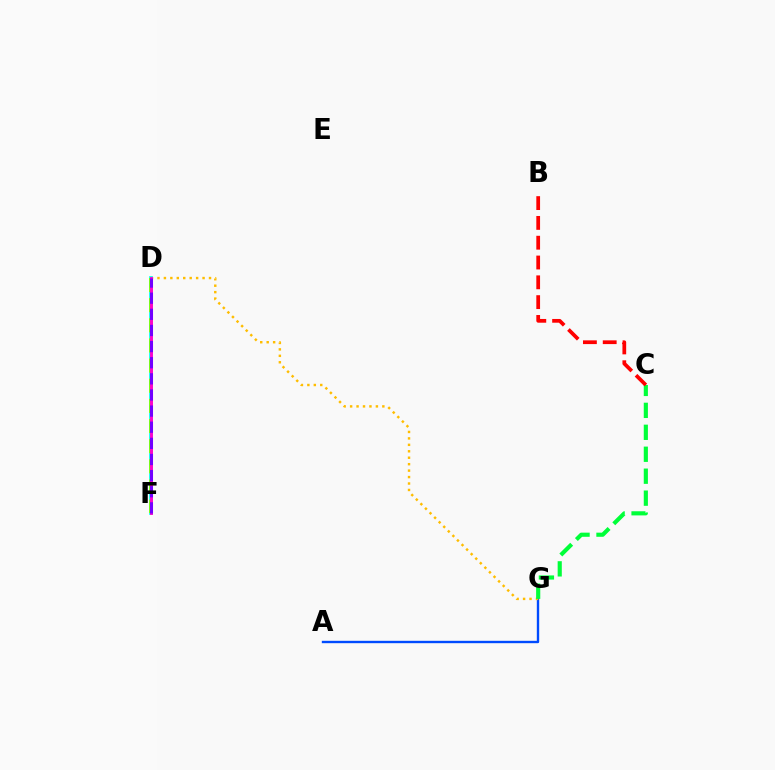{('A', 'G'): [{'color': '#004bff', 'line_style': 'solid', 'thickness': 1.71}], ('D', 'G'): [{'color': '#ffbd00', 'line_style': 'dotted', 'thickness': 1.75}], ('D', 'F'): [{'color': '#00fff6', 'line_style': 'solid', 'thickness': 2.67}, {'color': '#84ff00', 'line_style': 'dashed', 'thickness': 2.74}, {'color': '#ff00cf', 'line_style': 'solid', 'thickness': 2.08}, {'color': '#7200ff', 'line_style': 'dashed', 'thickness': 2.19}], ('C', 'G'): [{'color': '#00ff39', 'line_style': 'dashed', 'thickness': 2.98}], ('B', 'C'): [{'color': '#ff0000', 'line_style': 'dashed', 'thickness': 2.69}]}